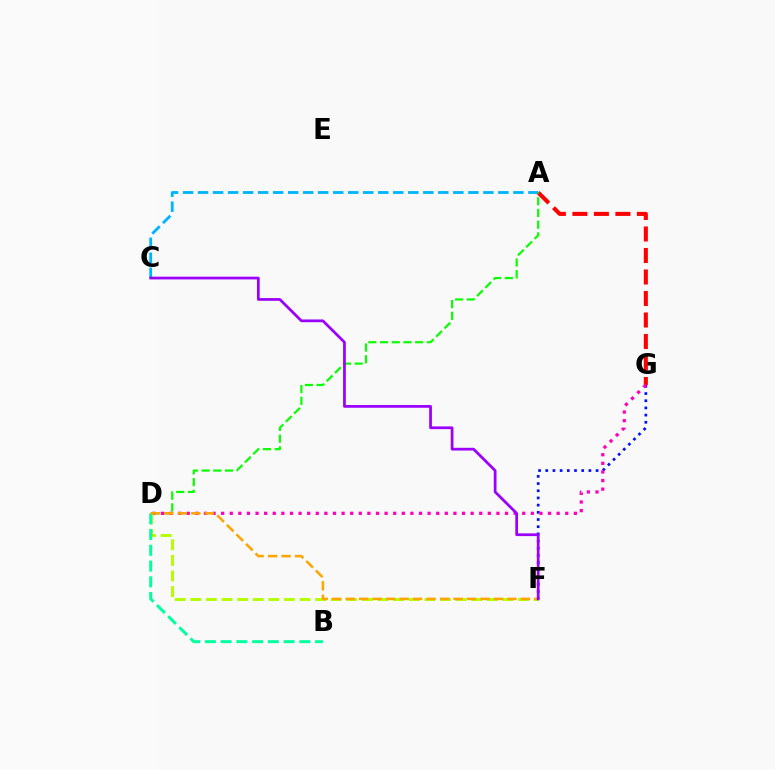{('A', 'C'): [{'color': '#00b5ff', 'line_style': 'dashed', 'thickness': 2.04}], ('F', 'G'): [{'color': '#0010ff', 'line_style': 'dotted', 'thickness': 1.95}], ('A', 'G'): [{'color': '#ff0000', 'line_style': 'dashed', 'thickness': 2.92}], ('A', 'D'): [{'color': '#08ff00', 'line_style': 'dashed', 'thickness': 1.59}], ('D', 'G'): [{'color': '#ff00bd', 'line_style': 'dotted', 'thickness': 2.34}], ('D', 'F'): [{'color': '#b3ff00', 'line_style': 'dashed', 'thickness': 2.12}, {'color': '#ffa500', 'line_style': 'dashed', 'thickness': 1.83}], ('B', 'D'): [{'color': '#00ff9d', 'line_style': 'dashed', 'thickness': 2.14}], ('C', 'F'): [{'color': '#9b00ff', 'line_style': 'solid', 'thickness': 1.97}]}